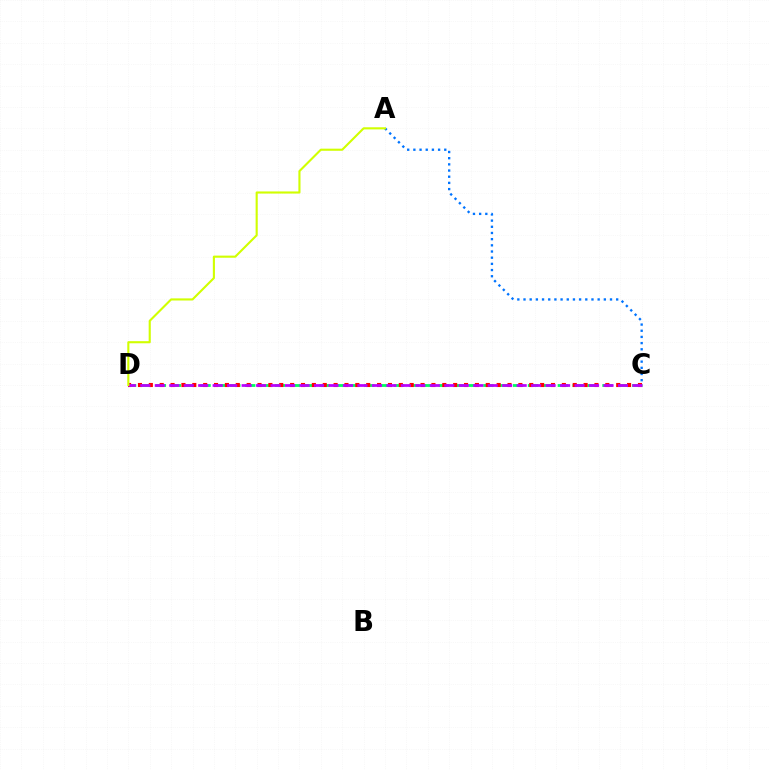{('C', 'D'): [{'color': '#00ff5c', 'line_style': 'dashed', 'thickness': 2.02}, {'color': '#ff0000', 'line_style': 'dotted', 'thickness': 2.95}, {'color': '#b900ff', 'line_style': 'dashed', 'thickness': 1.97}], ('A', 'C'): [{'color': '#0074ff', 'line_style': 'dotted', 'thickness': 1.68}], ('A', 'D'): [{'color': '#d1ff00', 'line_style': 'solid', 'thickness': 1.53}]}